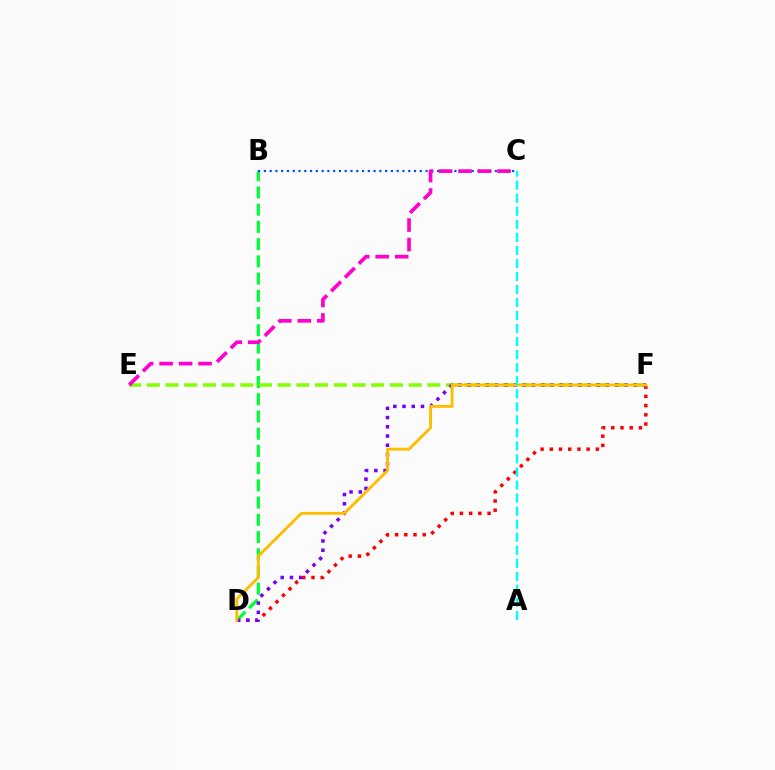{('D', 'F'): [{'color': '#ff0000', 'line_style': 'dotted', 'thickness': 2.5}, {'color': '#7200ff', 'line_style': 'dotted', 'thickness': 2.51}, {'color': '#ffbd00', 'line_style': 'solid', 'thickness': 2.08}], ('B', 'D'): [{'color': '#00ff39', 'line_style': 'dashed', 'thickness': 2.34}], ('E', 'F'): [{'color': '#84ff00', 'line_style': 'dashed', 'thickness': 2.54}], ('B', 'C'): [{'color': '#004bff', 'line_style': 'dotted', 'thickness': 1.57}], ('C', 'E'): [{'color': '#ff00cf', 'line_style': 'dashed', 'thickness': 2.65}], ('A', 'C'): [{'color': '#00fff6', 'line_style': 'dashed', 'thickness': 1.77}]}